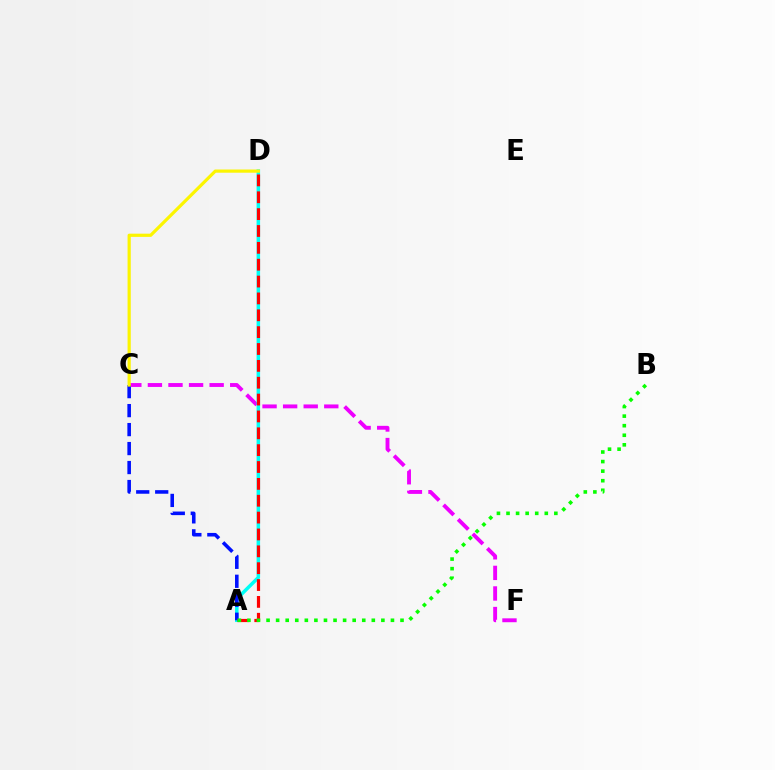{('C', 'F'): [{'color': '#ee00ff', 'line_style': 'dashed', 'thickness': 2.8}], ('A', 'D'): [{'color': '#00fff6', 'line_style': 'solid', 'thickness': 2.52}, {'color': '#ff0000', 'line_style': 'dashed', 'thickness': 2.29}], ('A', 'C'): [{'color': '#0010ff', 'line_style': 'dashed', 'thickness': 2.58}], ('A', 'B'): [{'color': '#08ff00', 'line_style': 'dotted', 'thickness': 2.6}], ('C', 'D'): [{'color': '#fcf500', 'line_style': 'solid', 'thickness': 2.3}]}